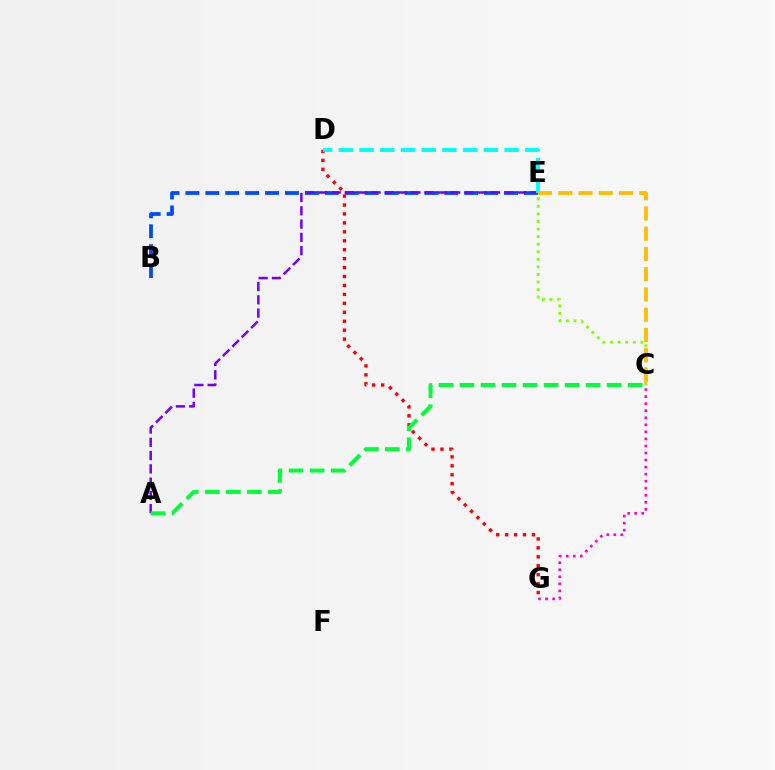{('B', 'E'): [{'color': '#004bff', 'line_style': 'dashed', 'thickness': 2.7}], ('A', 'E'): [{'color': '#7200ff', 'line_style': 'dashed', 'thickness': 1.8}], ('C', 'G'): [{'color': '#ff00cf', 'line_style': 'dotted', 'thickness': 1.91}], ('D', 'G'): [{'color': '#ff0000', 'line_style': 'dotted', 'thickness': 2.43}], ('C', 'E'): [{'color': '#84ff00', 'line_style': 'dotted', 'thickness': 2.05}, {'color': '#ffbd00', 'line_style': 'dashed', 'thickness': 2.75}], ('D', 'E'): [{'color': '#00fff6', 'line_style': 'dashed', 'thickness': 2.81}], ('A', 'C'): [{'color': '#00ff39', 'line_style': 'dashed', 'thickness': 2.86}]}